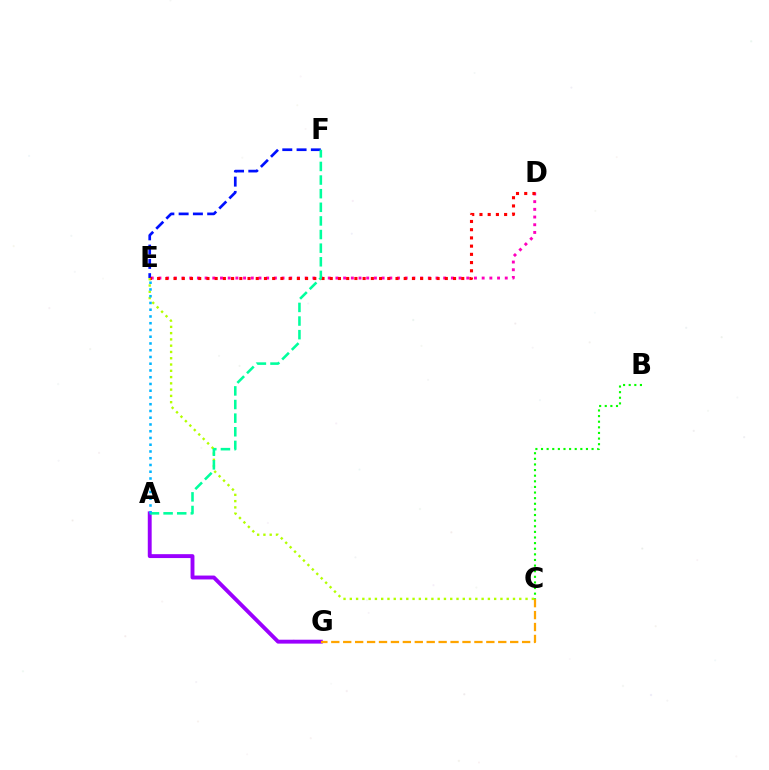{('A', 'G'): [{'color': '#9b00ff', 'line_style': 'solid', 'thickness': 2.8}], ('D', 'E'): [{'color': '#ff00bd', 'line_style': 'dotted', 'thickness': 2.09}, {'color': '#ff0000', 'line_style': 'dotted', 'thickness': 2.23}], ('E', 'F'): [{'color': '#0010ff', 'line_style': 'dashed', 'thickness': 1.94}], ('C', 'G'): [{'color': '#ffa500', 'line_style': 'dashed', 'thickness': 1.62}], ('C', 'E'): [{'color': '#b3ff00', 'line_style': 'dotted', 'thickness': 1.71}], ('B', 'C'): [{'color': '#08ff00', 'line_style': 'dotted', 'thickness': 1.53}], ('A', 'F'): [{'color': '#00ff9d', 'line_style': 'dashed', 'thickness': 1.85}], ('A', 'E'): [{'color': '#00b5ff', 'line_style': 'dotted', 'thickness': 1.83}]}